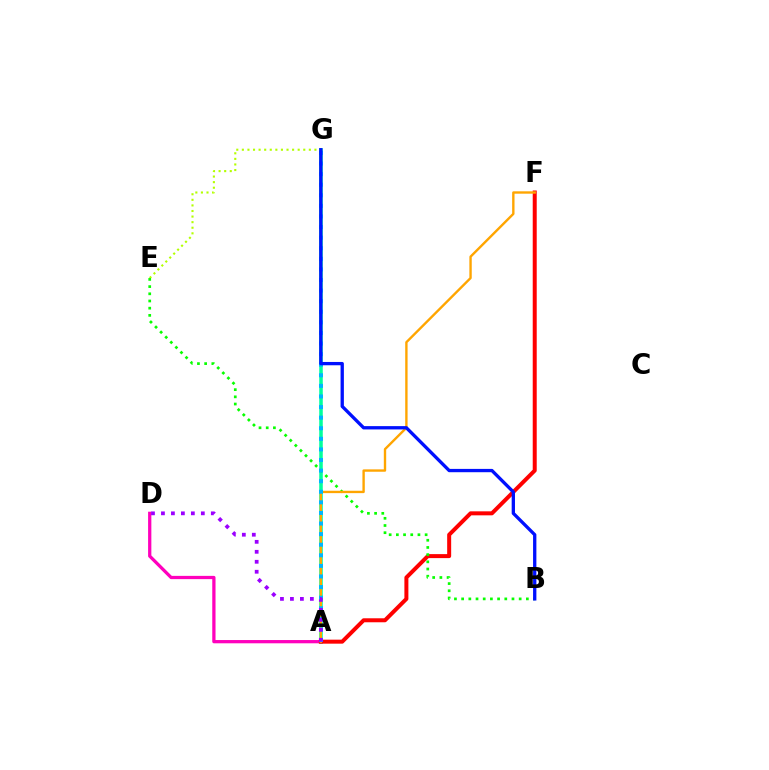{('A', 'G'): [{'color': '#00ff9d', 'line_style': 'solid', 'thickness': 2.55}, {'color': '#00b5ff', 'line_style': 'dotted', 'thickness': 2.88}], ('A', 'D'): [{'color': '#ff00bd', 'line_style': 'solid', 'thickness': 2.35}, {'color': '#9b00ff', 'line_style': 'dotted', 'thickness': 2.71}], ('E', 'G'): [{'color': '#b3ff00', 'line_style': 'dotted', 'thickness': 1.52}], ('A', 'F'): [{'color': '#ff0000', 'line_style': 'solid', 'thickness': 2.88}, {'color': '#ffa500', 'line_style': 'solid', 'thickness': 1.71}], ('B', 'E'): [{'color': '#08ff00', 'line_style': 'dotted', 'thickness': 1.95}], ('B', 'G'): [{'color': '#0010ff', 'line_style': 'solid', 'thickness': 2.38}]}